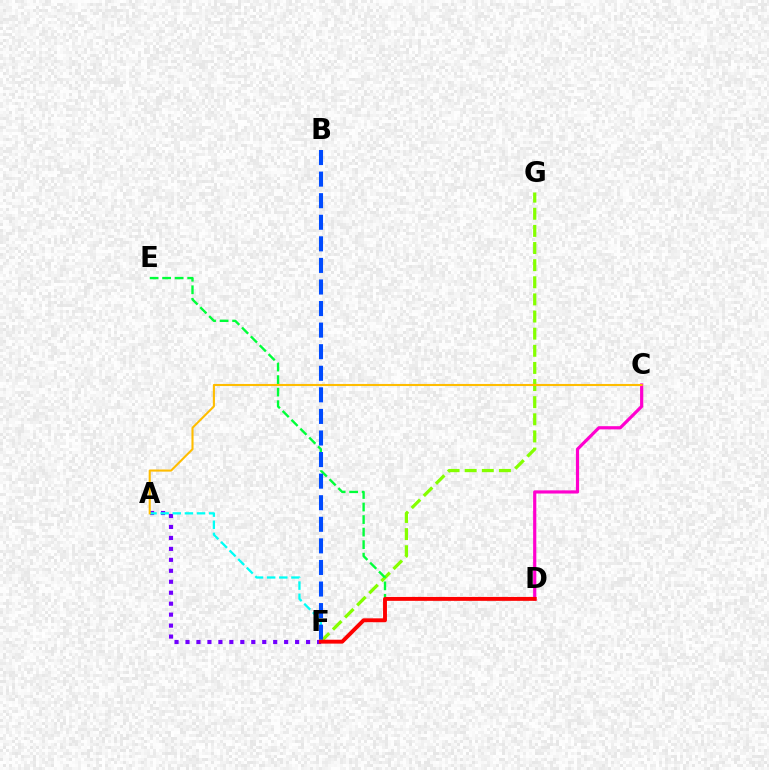{('F', 'G'): [{'color': '#84ff00', 'line_style': 'dashed', 'thickness': 2.33}], ('A', 'F'): [{'color': '#7200ff', 'line_style': 'dotted', 'thickness': 2.98}, {'color': '#00fff6', 'line_style': 'dashed', 'thickness': 1.65}], ('C', 'D'): [{'color': '#ff00cf', 'line_style': 'solid', 'thickness': 2.3}], ('D', 'E'): [{'color': '#00ff39', 'line_style': 'dashed', 'thickness': 1.7}], ('A', 'C'): [{'color': '#ffbd00', 'line_style': 'solid', 'thickness': 1.51}], ('B', 'F'): [{'color': '#004bff', 'line_style': 'dashed', 'thickness': 2.93}], ('D', 'F'): [{'color': '#ff0000', 'line_style': 'solid', 'thickness': 2.81}]}